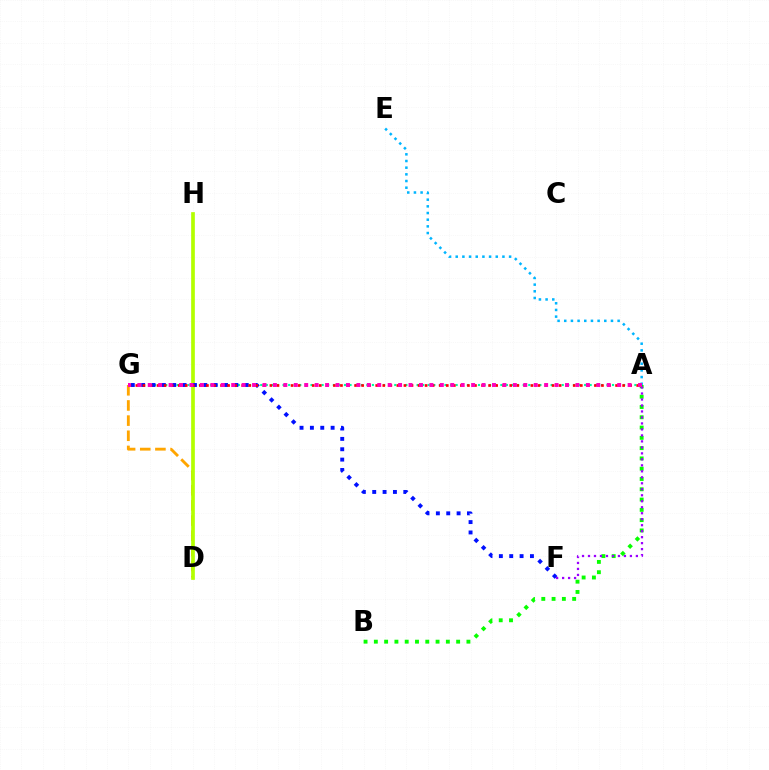{('A', 'G'): [{'color': '#00ff9d', 'line_style': 'dotted', 'thickness': 1.52}, {'color': '#ff0000', 'line_style': 'dotted', 'thickness': 1.92}, {'color': '#ff00bd', 'line_style': 'dotted', 'thickness': 2.83}], ('D', 'G'): [{'color': '#ffa500', 'line_style': 'dashed', 'thickness': 2.06}], ('A', 'B'): [{'color': '#08ff00', 'line_style': 'dotted', 'thickness': 2.8}], ('D', 'H'): [{'color': '#b3ff00', 'line_style': 'solid', 'thickness': 2.66}], ('F', 'G'): [{'color': '#0010ff', 'line_style': 'dotted', 'thickness': 2.81}], ('A', 'F'): [{'color': '#9b00ff', 'line_style': 'dotted', 'thickness': 1.63}], ('A', 'E'): [{'color': '#00b5ff', 'line_style': 'dotted', 'thickness': 1.81}]}